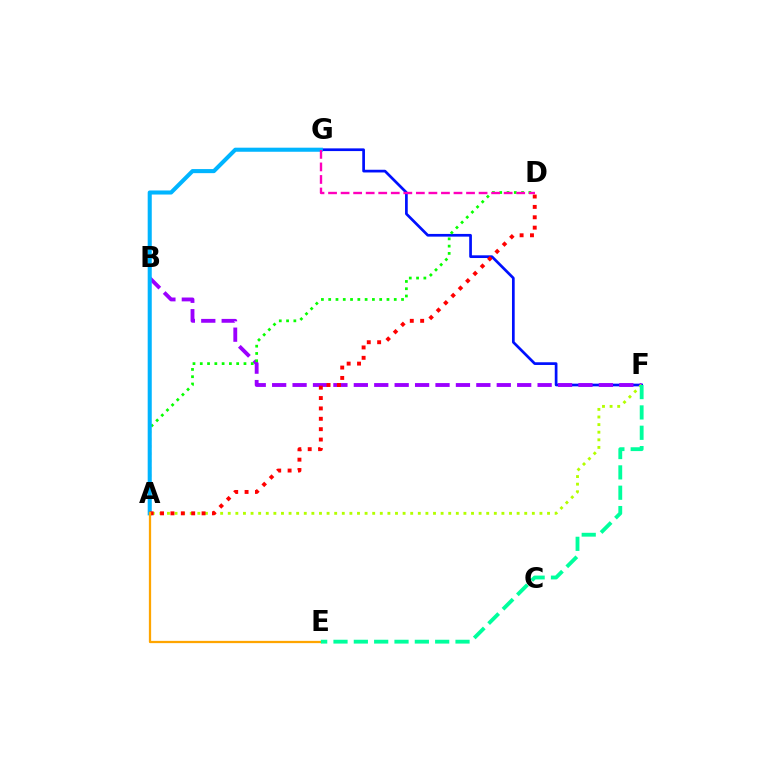{('F', 'G'): [{'color': '#0010ff', 'line_style': 'solid', 'thickness': 1.95}], ('B', 'F'): [{'color': '#9b00ff', 'line_style': 'dashed', 'thickness': 2.77}], ('A', 'F'): [{'color': '#b3ff00', 'line_style': 'dotted', 'thickness': 2.07}], ('A', 'D'): [{'color': '#08ff00', 'line_style': 'dotted', 'thickness': 1.98}, {'color': '#ff0000', 'line_style': 'dotted', 'thickness': 2.82}], ('A', 'G'): [{'color': '#00b5ff', 'line_style': 'solid', 'thickness': 2.93}], ('D', 'G'): [{'color': '#ff00bd', 'line_style': 'dashed', 'thickness': 1.7}], ('A', 'E'): [{'color': '#ffa500', 'line_style': 'solid', 'thickness': 1.63}], ('E', 'F'): [{'color': '#00ff9d', 'line_style': 'dashed', 'thickness': 2.76}]}